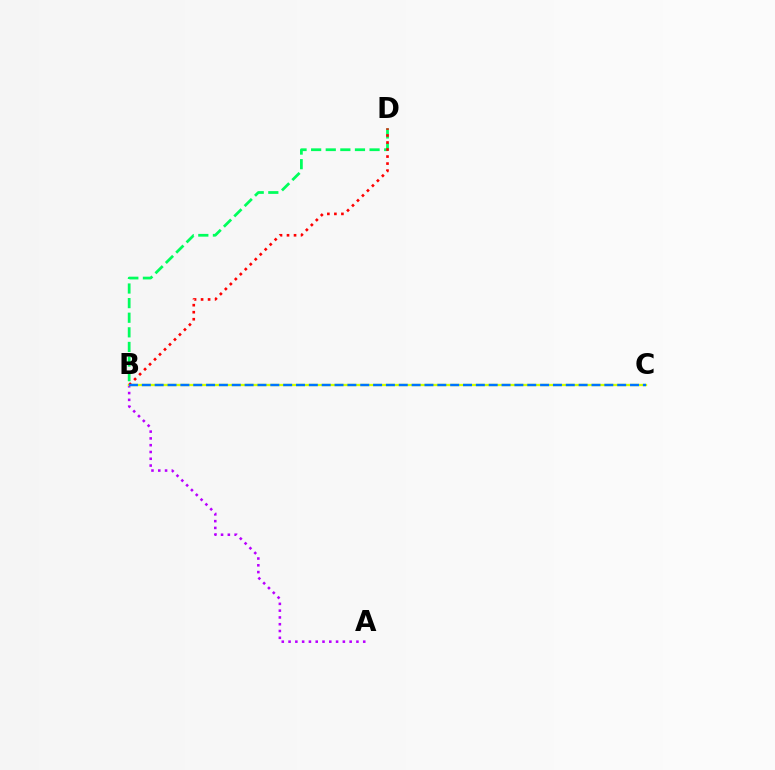{('A', 'B'): [{'color': '#b900ff', 'line_style': 'dotted', 'thickness': 1.84}], ('B', 'D'): [{'color': '#00ff5c', 'line_style': 'dashed', 'thickness': 1.98}, {'color': '#ff0000', 'line_style': 'dotted', 'thickness': 1.91}], ('B', 'C'): [{'color': '#d1ff00', 'line_style': 'solid', 'thickness': 1.67}, {'color': '#0074ff', 'line_style': 'dashed', 'thickness': 1.75}]}